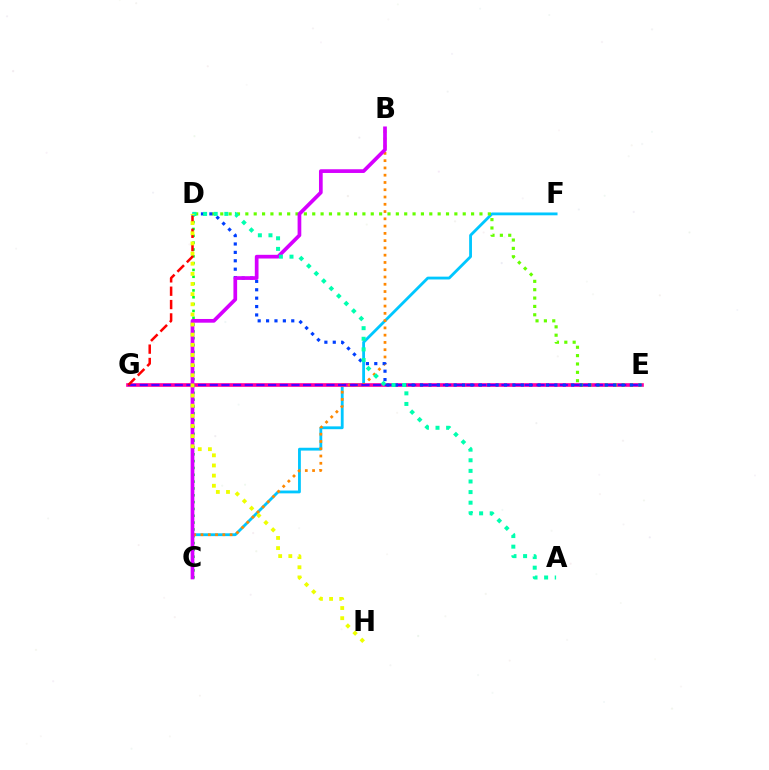{('C', 'F'): [{'color': '#00c7ff', 'line_style': 'solid', 'thickness': 2.03}], ('E', 'G'): [{'color': '#ff00a0', 'line_style': 'solid', 'thickness': 2.62}, {'color': '#4f00ff', 'line_style': 'dashed', 'thickness': 1.59}], ('C', 'D'): [{'color': '#00ff27', 'line_style': 'dotted', 'thickness': 1.86}], ('B', 'C'): [{'color': '#ff8800', 'line_style': 'dotted', 'thickness': 1.98}, {'color': '#d600ff', 'line_style': 'solid', 'thickness': 2.67}], ('D', 'E'): [{'color': '#66ff00', 'line_style': 'dotted', 'thickness': 2.27}, {'color': '#003fff', 'line_style': 'dotted', 'thickness': 2.28}], ('D', 'G'): [{'color': '#ff0000', 'line_style': 'dashed', 'thickness': 1.81}], ('A', 'D'): [{'color': '#00ffaf', 'line_style': 'dotted', 'thickness': 2.88}], ('D', 'H'): [{'color': '#eeff00', 'line_style': 'dotted', 'thickness': 2.76}]}